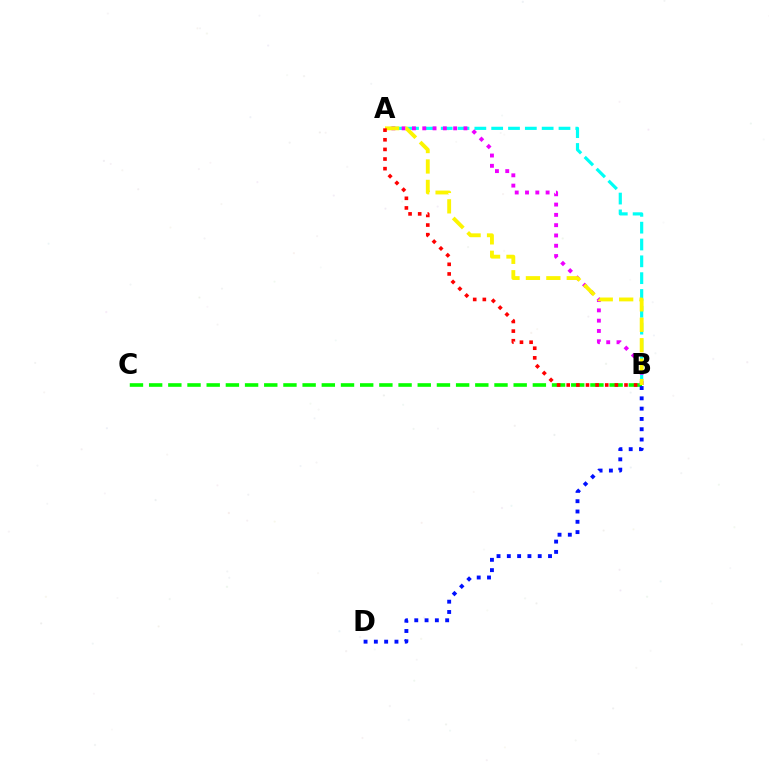{('A', 'B'): [{'color': '#00fff6', 'line_style': 'dashed', 'thickness': 2.29}, {'color': '#ee00ff', 'line_style': 'dotted', 'thickness': 2.8}, {'color': '#fcf500', 'line_style': 'dashed', 'thickness': 2.77}, {'color': '#ff0000', 'line_style': 'dotted', 'thickness': 2.62}], ('B', 'C'): [{'color': '#08ff00', 'line_style': 'dashed', 'thickness': 2.61}], ('B', 'D'): [{'color': '#0010ff', 'line_style': 'dotted', 'thickness': 2.8}]}